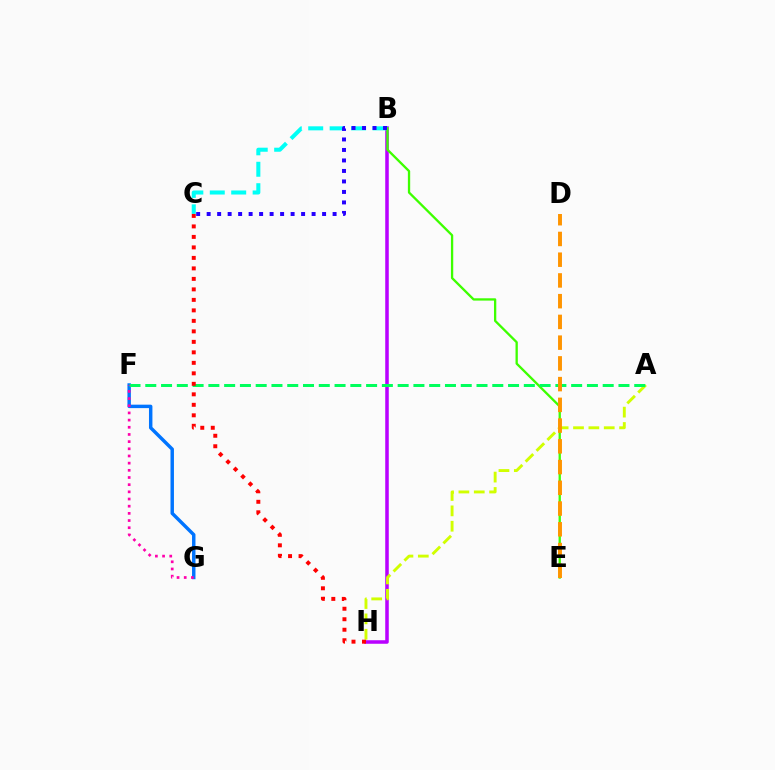{('B', 'H'): [{'color': '#b900ff', 'line_style': 'solid', 'thickness': 2.54}], ('F', 'G'): [{'color': '#0074ff', 'line_style': 'solid', 'thickness': 2.48}, {'color': '#ff00ac', 'line_style': 'dotted', 'thickness': 1.95}], ('B', 'C'): [{'color': '#00fff6', 'line_style': 'dashed', 'thickness': 2.91}, {'color': '#2500ff', 'line_style': 'dotted', 'thickness': 2.85}], ('B', 'E'): [{'color': '#3dff00', 'line_style': 'solid', 'thickness': 1.66}], ('A', 'H'): [{'color': '#d1ff00', 'line_style': 'dashed', 'thickness': 2.09}], ('A', 'F'): [{'color': '#00ff5c', 'line_style': 'dashed', 'thickness': 2.14}], ('C', 'H'): [{'color': '#ff0000', 'line_style': 'dotted', 'thickness': 2.85}], ('D', 'E'): [{'color': '#ff9400', 'line_style': 'dashed', 'thickness': 2.82}]}